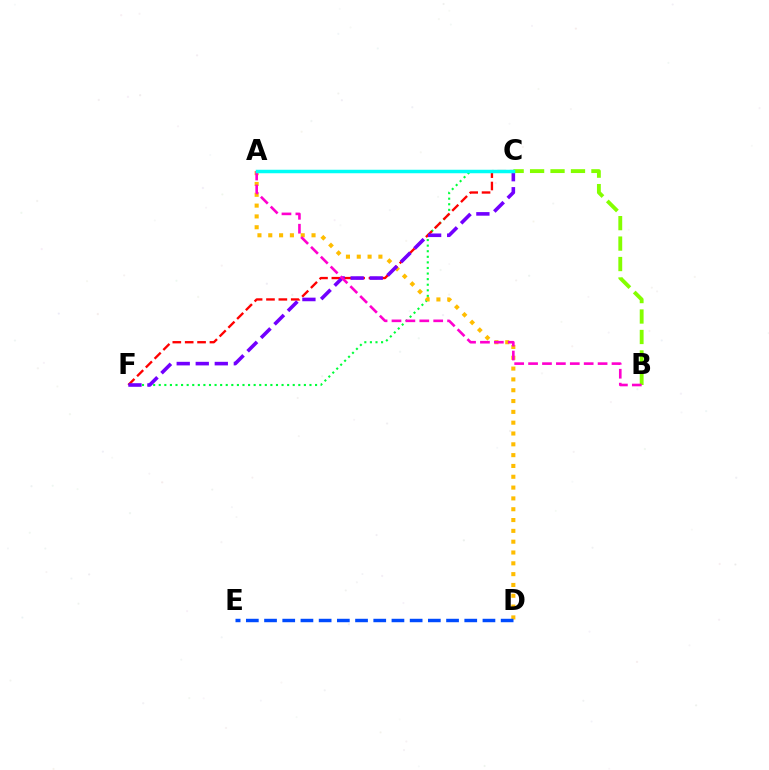{('C', 'F'): [{'color': '#00ff39', 'line_style': 'dotted', 'thickness': 1.52}, {'color': '#ff0000', 'line_style': 'dashed', 'thickness': 1.68}, {'color': '#7200ff', 'line_style': 'dashed', 'thickness': 2.59}], ('A', 'D'): [{'color': '#ffbd00', 'line_style': 'dotted', 'thickness': 2.94}], ('B', 'C'): [{'color': '#84ff00', 'line_style': 'dashed', 'thickness': 2.78}], ('D', 'E'): [{'color': '#004bff', 'line_style': 'dashed', 'thickness': 2.47}], ('A', 'B'): [{'color': '#ff00cf', 'line_style': 'dashed', 'thickness': 1.89}], ('A', 'C'): [{'color': '#00fff6', 'line_style': 'solid', 'thickness': 2.52}]}